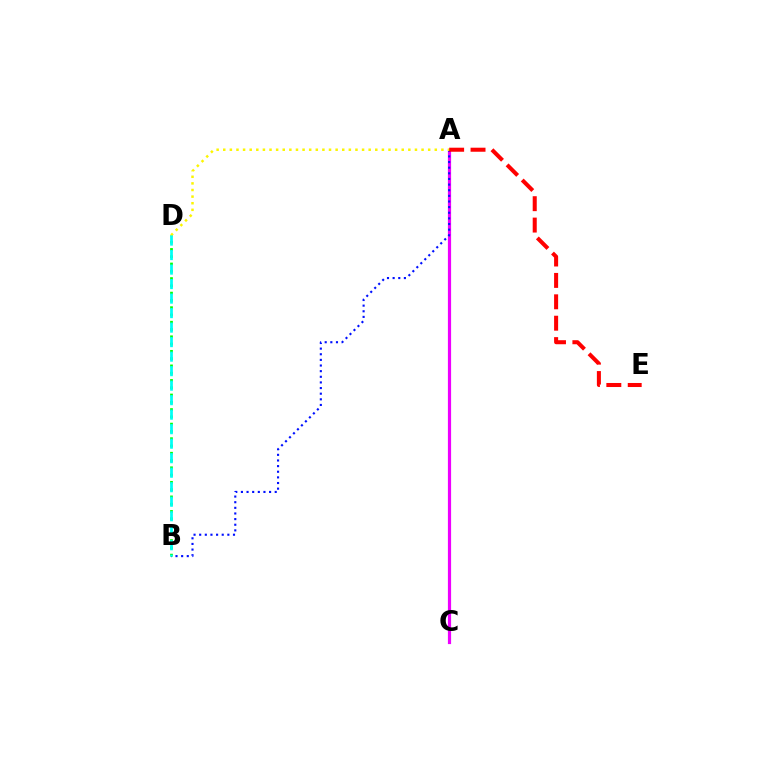{('A', 'C'): [{'color': '#ee00ff', 'line_style': 'solid', 'thickness': 2.3}], ('A', 'B'): [{'color': '#0010ff', 'line_style': 'dotted', 'thickness': 1.53}], ('B', 'D'): [{'color': '#08ff00', 'line_style': 'dotted', 'thickness': 1.98}, {'color': '#00fff6', 'line_style': 'dashed', 'thickness': 1.97}], ('A', 'E'): [{'color': '#ff0000', 'line_style': 'dashed', 'thickness': 2.91}], ('A', 'D'): [{'color': '#fcf500', 'line_style': 'dotted', 'thickness': 1.8}]}